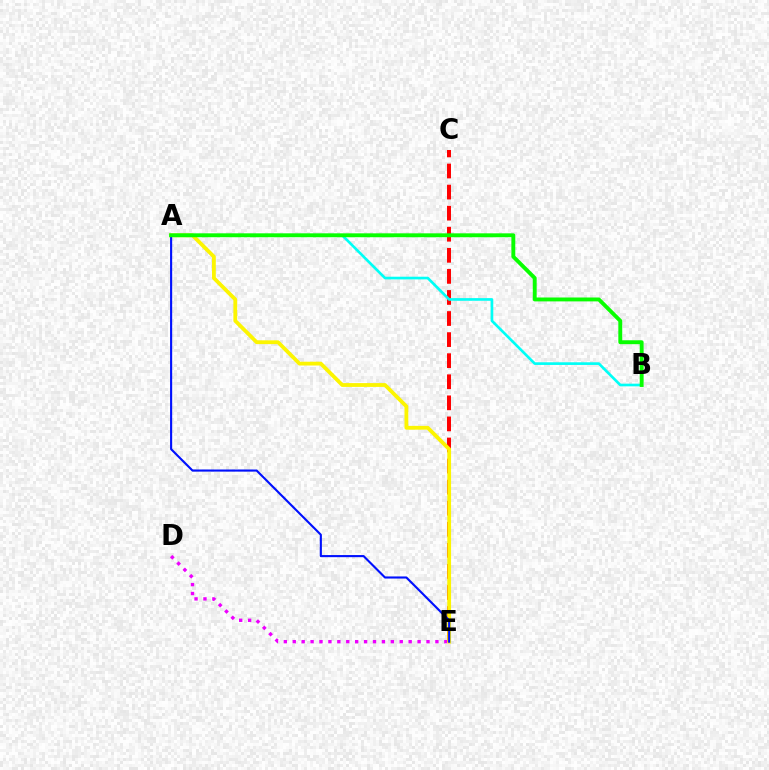{('C', 'E'): [{'color': '#ff0000', 'line_style': 'dashed', 'thickness': 2.86}], ('D', 'E'): [{'color': '#ee00ff', 'line_style': 'dotted', 'thickness': 2.42}], ('A', 'E'): [{'color': '#fcf500', 'line_style': 'solid', 'thickness': 2.74}, {'color': '#0010ff', 'line_style': 'solid', 'thickness': 1.53}], ('A', 'B'): [{'color': '#00fff6', 'line_style': 'solid', 'thickness': 1.92}, {'color': '#08ff00', 'line_style': 'solid', 'thickness': 2.8}]}